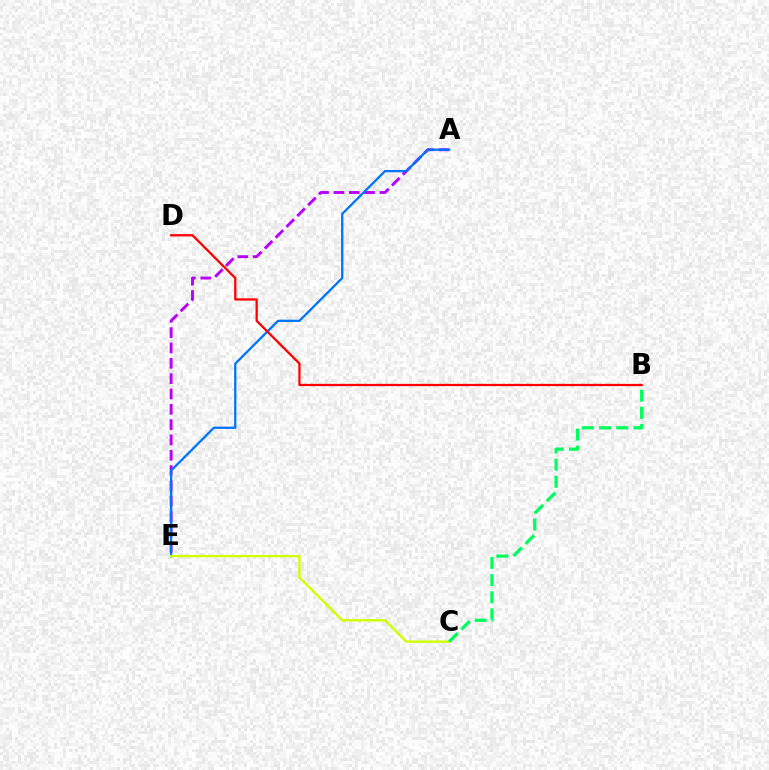{('A', 'E'): [{'color': '#b900ff', 'line_style': 'dashed', 'thickness': 2.08}, {'color': '#0074ff', 'line_style': 'solid', 'thickness': 1.65}], ('C', 'E'): [{'color': '#d1ff00', 'line_style': 'solid', 'thickness': 1.71}], ('B', 'D'): [{'color': '#ff0000', 'line_style': 'solid', 'thickness': 1.63}], ('B', 'C'): [{'color': '#00ff5c', 'line_style': 'dashed', 'thickness': 2.33}]}